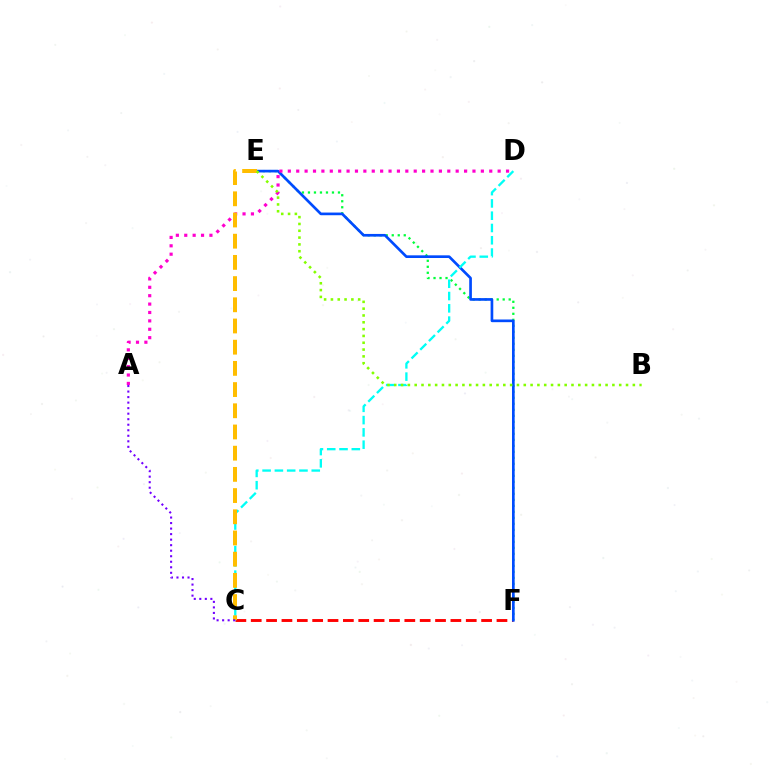{('C', 'F'): [{'color': '#ff0000', 'line_style': 'dashed', 'thickness': 2.09}], ('E', 'F'): [{'color': '#00ff39', 'line_style': 'dotted', 'thickness': 1.63}, {'color': '#004bff', 'line_style': 'solid', 'thickness': 1.93}], ('C', 'D'): [{'color': '#00fff6', 'line_style': 'dashed', 'thickness': 1.67}], ('A', 'D'): [{'color': '#ff00cf', 'line_style': 'dotted', 'thickness': 2.28}], ('C', 'E'): [{'color': '#ffbd00', 'line_style': 'dashed', 'thickness': 2.88}], ('B', 'E'): [{'color': '#84ff00', 'line_style': 'dotted', 'thickness': 1.85}], ('A', 'C'): [{'color': '#7200ff', 'line_style': 'dotted', 'thickness': 1.5}]}